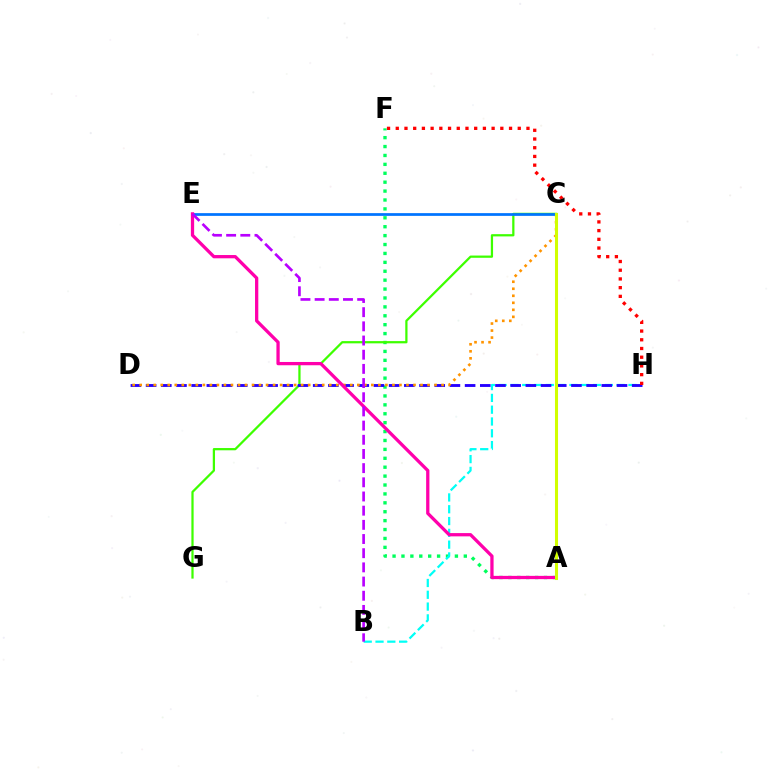{('A', 'F'): [{'color': '#00ff5c', 'line_style': 'dotted', 'thickness': 2.42}], ('B', 'H'): [{'color': '#00fff6', 'line_style': 'dashed', 'thickness': 1.6}], ('C', 'G'): [{'color': '#3dff00', 'line_style': 'solid', 'thickness': 1.62}], ('D', 'H'): [{'color': '#2500ff', 'line_style': 'dashed', 'thickness': 2.06}], ('C', 'D'): [{'color': '#ff9400', 'line_style': 'dotted', 'thickness': 1.91}], ('C', 'E'): [{'color': '#0074ff', 'line_style': 'solid', 'thickness': 1.97}], ('A', 'E'): [{'color': '#ff00ac', 'line_style': 'solid', 'thickness': 2.36}], ('A', 'C'): [{'color': '#d1ff00', 'line_style': 'solid', 'thickness': 2.2}], ('B', 'E'): [{'color': '#b900ff', 'line_style': 'dashed', 'thickness': 1.93}], ('F', 'H'): [{'color': '#ff0000', 'line_style': 'dotted', 'thickness': 2.37}]}